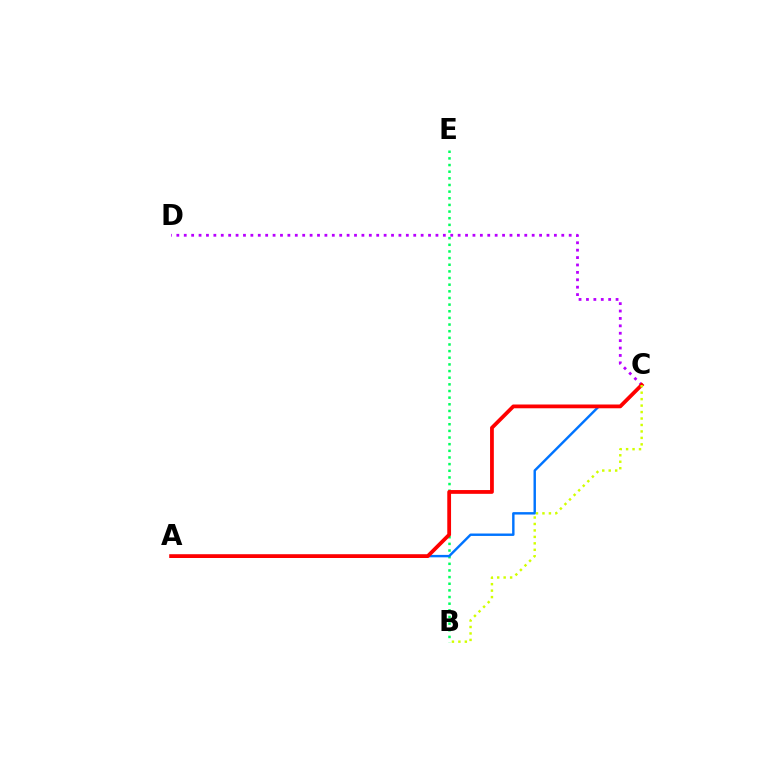{('C', 'D'): [{'color': '#b900ff', 'line_style': 'dotted', 'thickness': 2.01}], ('B', 'E'): [{'color': '#00ff5c', 'line_style': 'dotted', 'thickness': 1.81}], ('A', 'C'): [{'color': '#0074ff', 'line_style': 'solid', 'thickness': 1.74}, {'color': '#ff0000', 'line_style': 'solid', 'thickness': 2.72}], ('B', 'C'): [{'color': '#d1ff00', 'line_style': 'dotted', 'thickness': 1.76}]}